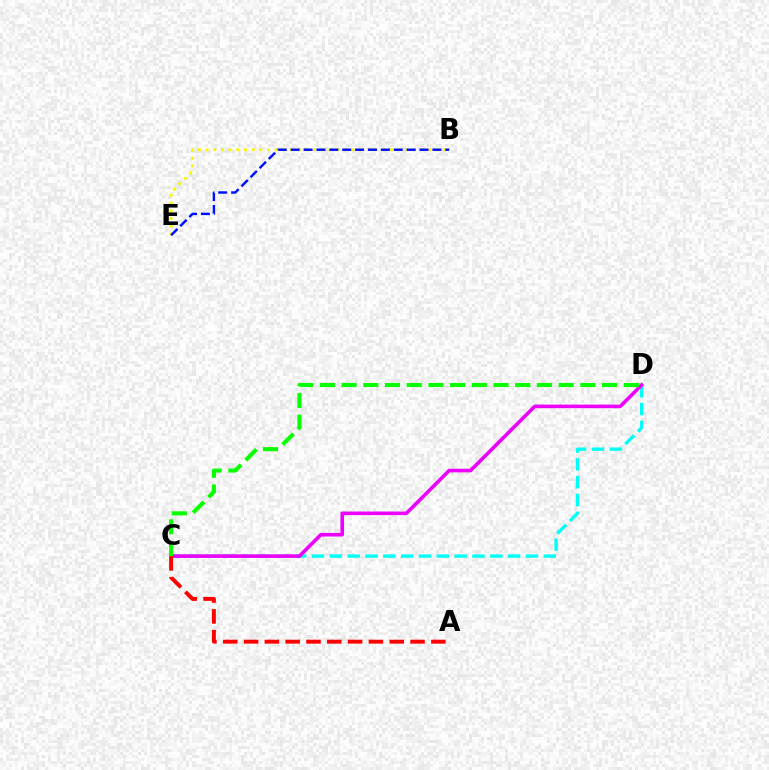{('C', 'D'): [{'color': '#00fff6', 'line_style': 'dashed', 'thickness': 2.42}, {'color': '#ee00ff', 'line_style': 'solid', 'thickness': 2.59}, {'color': '#08ff00', 'line_style': 'dashed', 'thickness': 2.95}], ('B', 'E'): [{'color': '#fcf500', 'line_style': 'dotted', 'thickness': 2.09}, {'color': '#0010ff', 'line_style': 'dashed', 'thickness': 1.75}], ('A', 'C'): [{'color': '#ff0000', 'line_style': 'dashed', 'thickness': 2.83}]}